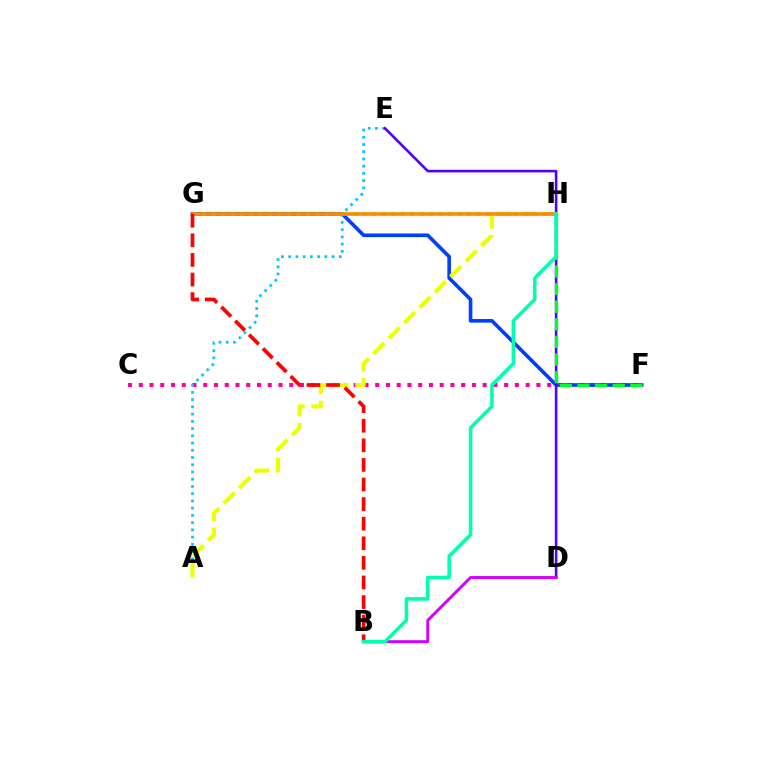{('C', 'F'): [{'color': '#ff00a0', 'line_style': 'dotted', 'thickness': 2.92}], ('F', 'G'): [{'color': '#003fff', 'line_style': 'solid', 'thickness': 2.61}], ('A', 'E'): [{'color': '#00c7ff', 'line_style': 'dotted', 'thickness': 1.97}], ('A', 'H'): [{'color': '#eeff00', 'line_style': 'dashed', 'thickness': 2.96}], ('D', 'E'): [{'color': '#4f00ff', 'line_style': 'solid', 'thickness': 1.86}], ('G', 'H'): [{'color': '#66ff00', 'line_style': 'dotted', 'thickness': 2.57}, {'color': '#ff8800', 'line_style': 'solid', 'thickness': 2.54}], ('F', 'H'): [{'color': '#00ff27', 'line_style': 'dashed', 'thickness': 2.39}], ('B', 'G'): [{'color': '#ff0000', 'line_style': 'dashed', 'thickness': 2.66}], ('B', 'D'): [{'color': '#d600ff', 'line_style': 'solid', 'thickness': 2.12}], ('B', 'H'): [{'color': '#00ffaf', 'line_style': 'solid', 'thickness': 2.56}]}